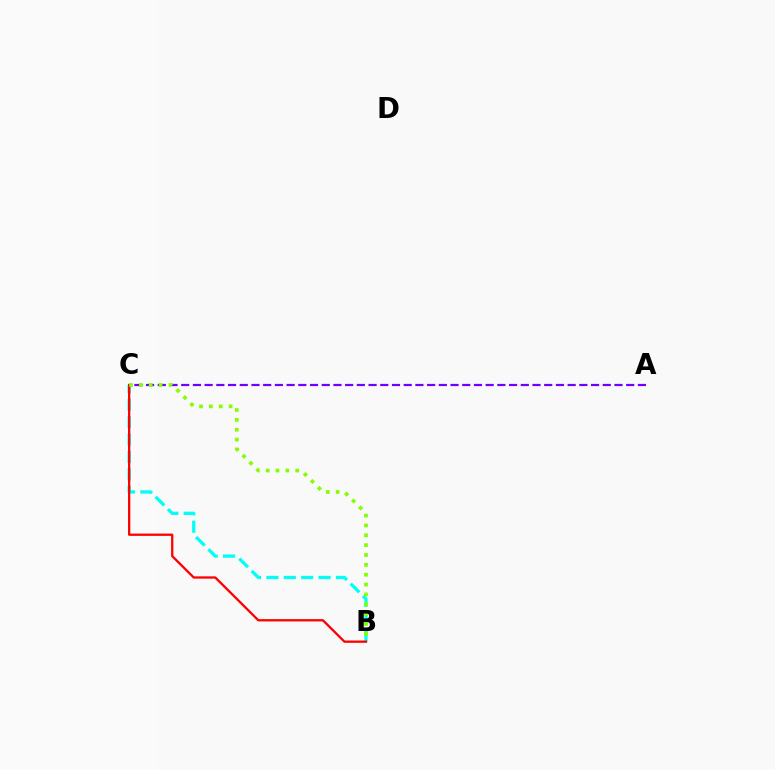{('B', 'C'): [{'color': '#00fff6', 'line_style': 'dashed', 'thickness': 2.36}, {'color': '#ff0000', 'line_style': 'solid', 'thickness': 1.66}, {'color': '#84ff00', 'line_style': 'dotted', 'thickness': 2.68}], ('A', 'C'): [{'color': '#7200ff', 'line_style': 'dashed', 'thickness': 1.59}]}